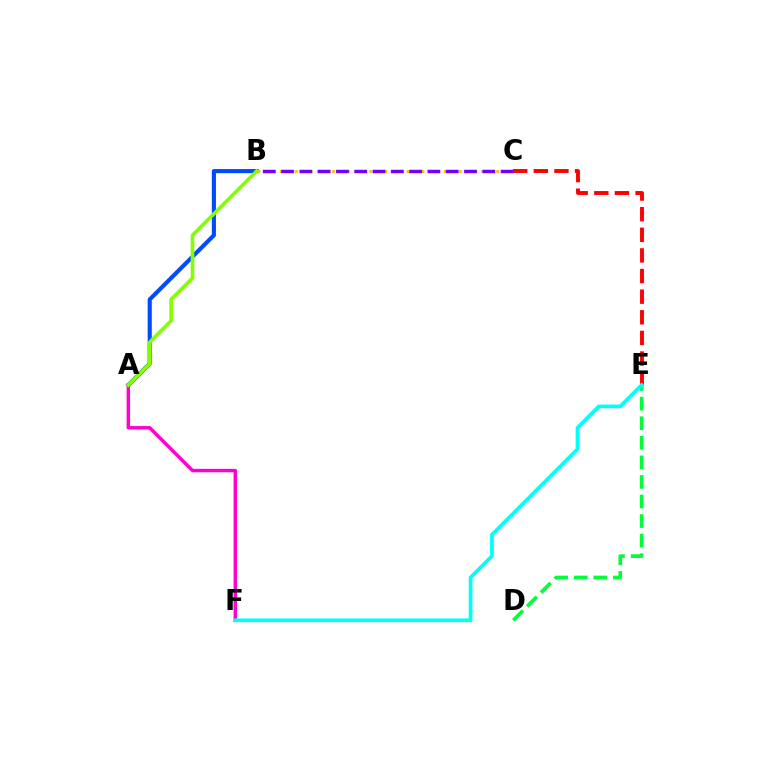{('A', 'B'): [{'color': '#004bff', 'line_style': 'solid', 'thickness': 2.97}, {'color': '#84ff00', 'line_style': 'solid', 'thickness': 2.61}], ('B', 'C'): [{'color': '#ffbd00', 'line_style': 'dotted', 'thickness': 2.03}, {'color': '#7200ff', 'line_style': 'dashed', 'thickness': 2.49}], ('D', 'E'): [{'color': '#00ff39', 'line_style': 'dashed', 'thickness': 2.66}], ('A', 'F'): [{'color': '#ff00cf', 'line_style': 'solid', 'thickness': 2.47}], ('C', 'E'): [{'color': '#ff0000', 'line_style': 'dashed', 'thickness': 2.8}], ('E', 'F'): [{'color': '#00fff6', 'line_style': 'solid', 'thickness': 2.67}]}